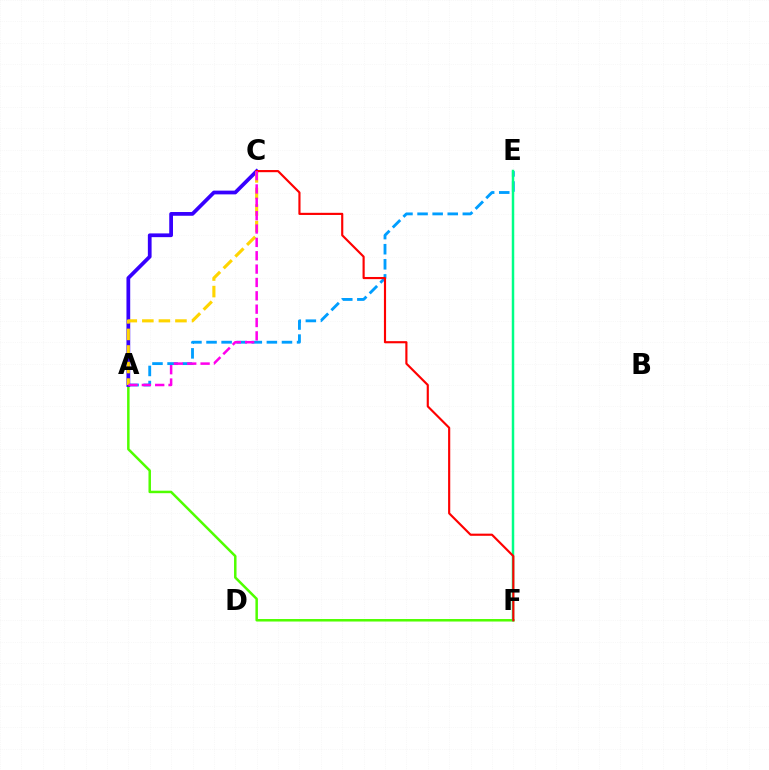{('A', 'F'): [{'color': '#4fff00', 'line_style': 'solid', 'thickness': 1.8}], ('A', 'E'): [{'color': '#009eff', 'line_style': 'dashed', 'thickness': 2.05}], ('E', 'F'): [{'color': '#00ff86', 'line_style': 'solid', 'thickness': 1.78}], ('A', 'C'): [{'color': '#3700ff', 'line_style': 'solid', 'thickness': 2.7}, {'color': '#ffd500', 'line_style': 'dashed', 'thickness': 2.25}, {'color': '#ff00ed', 'line_style': 'dashed', 'thickness': 1.81}], ('C', 'F'): [{'color': '#ff0000', 'line_style': 'solid', 'thickness': 1.55}]}